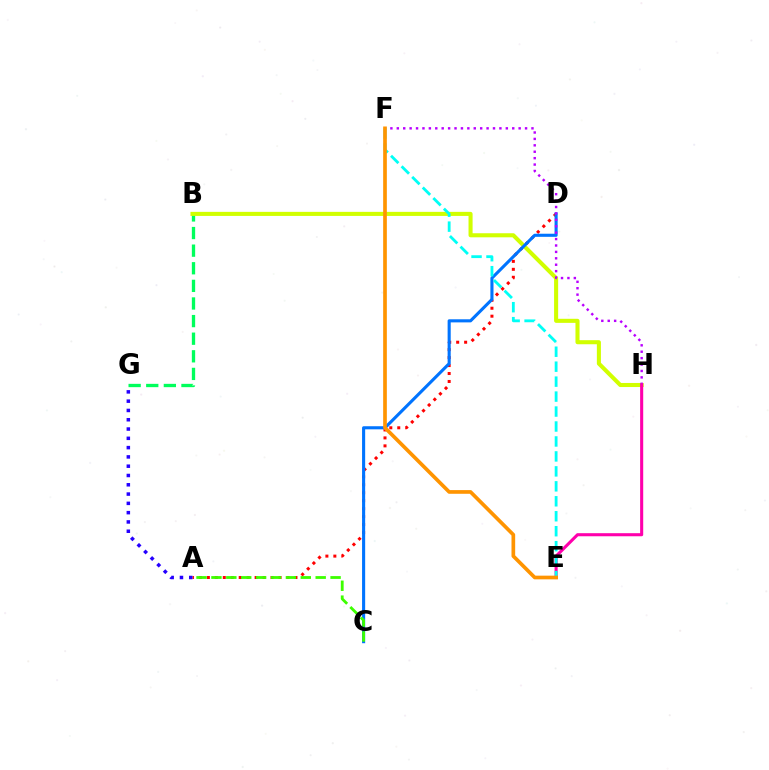{('B', 'G'): [{'color': '#00ff5c', 'line_style': 'dashed', 'thickness': 2.39}], ('A', 'D'): [{'color': '#ff0000', 'line_style': 'dotted', 'thickness': 2.16}], ('A', 'G'): [{'color': '#2500ff', 'line_style': 'dotted', 'thickness': 2.52}], ('B', 'H'): [{'color': '#d1ff00', 'line_style': 'solid', 'thickness': 2.93}], ('C', 'D'): [{'color': '#0074ff', 'line_style': 'solid', 'thickness': 2.23}], ('A', 'C'): [{'color': '#3dff00', 'line_style': 'dashed', 'thickness': 2.02}], ('F', 'H'): [{'color': '#b900ff', 'line_style': 'dotted', 'thickness': 1.74}], ('E', 'H'): [{'color': '#ff00ac', 'line_style': 'solid', 'thickness': 2.21}], ('E', 'F'): [{'color': '#00fff6', 'line_style': 'dashed', 'thickness': 2.03}, {'color': '#ff9400', 'line_style': 'solid', 'thickness': 2.65}]}